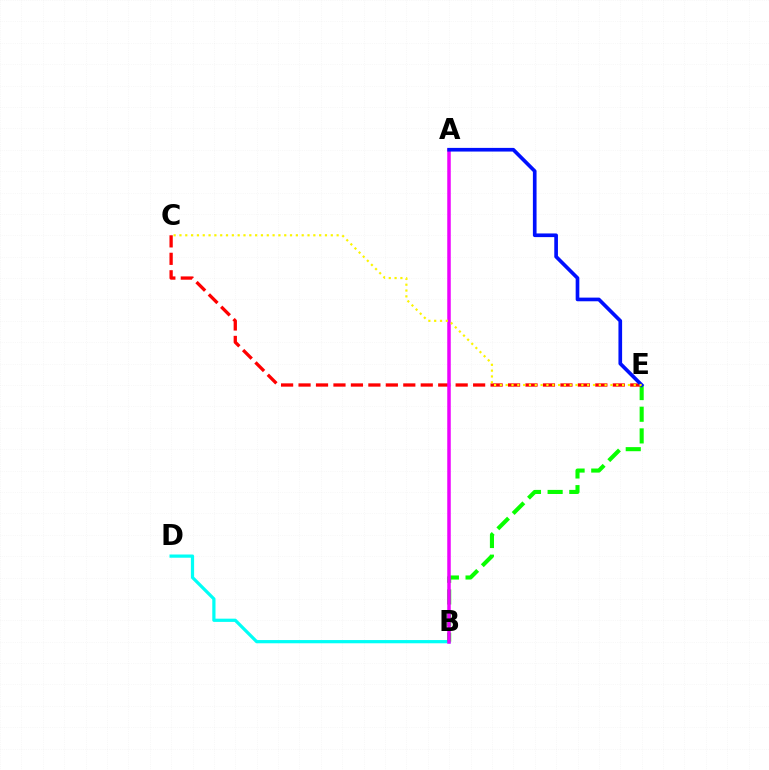{('B', 'D'): [{'color': '#00fff6', 'line_style': 'solid', 'thickness': 2.32}], ('B', 'E'): [{'color': '#08ff00', 'line_style': 'dashed', 'thickness': 2.94}], ('C', 'E'): [{'color': '#ff0000', 'line_style': 'dashed', 'thickness': 2.37}, {'color': '#fcf500', 'line_style': 'dotted', 'thickness': 1.58}], ('A', 'B'): [{'color': '#ee00ff', 'line_style': 'solid', 'thickness': 2.52}], ('A', 'E'): [{'color': '#0010ff', 'line_style': 'solid', 'thickness': 2.64}]}